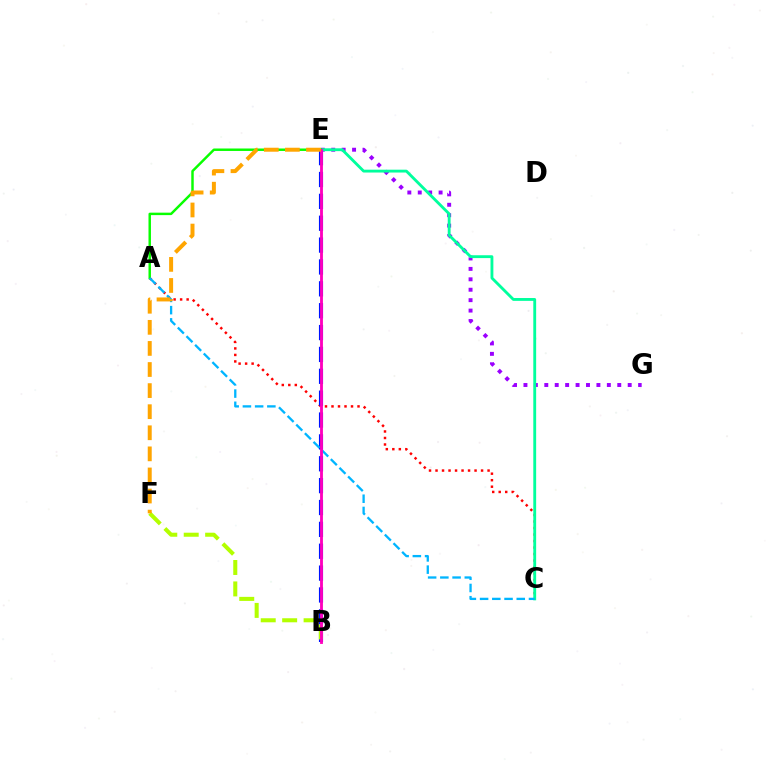{('A', 'C'): [{'color': '#ff0000', 'line_style': 'dotted', 'thickness': 1.77}, {'color': '#00b5ff', 'line_style': 'dashed', 'thickness': 1.66}], ('B', 'E'): [{'color': '#0010ff', 'line_style': 'dashed', 'thickness': 2.97}, {'color': '#ff00bd', 'line_style': 'solid', 'thickness': 2.05}], ('E', 'G'): [{'color': '#9b00ff', 'line_style': 'dotted', 'thickness': 2.83}], ('B', 'F'): [{'color': '#b3ff00', 'line_style': 'dashed', 'thickness': 2.91}], ('C', 'E'): [{'color': '#00ff9d', 'line_style': 'solid', 'thickness': 2.05}], ('A', 'E'): [{'color': '#08ff00', 'line_style': 'solid', 'thickness': 1.77}], ('E', 'F'): [{'color': '#ffa500', 'line_style': 'dashed', 'thickness': 2.86}]}